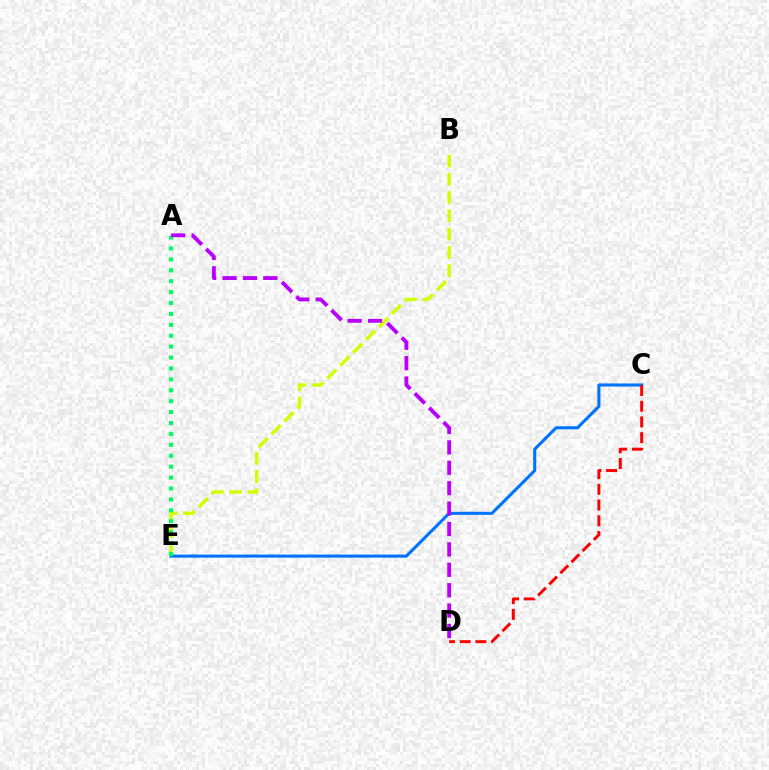{('C', 'E'): [{'color': '#0074ff', 'line_style': 'solid', 'thickness': 2.22}], ('B', 'E'): [{'color': '#d1ff00', 'line_style': 'dashed', 'thickness': 2.48}], ('C', 'D'): [{'color': '#ff0000', 'line_style': 'dashed', 'thickness': 2.14}], ('A', 'E'): [{'color': '#00ff5c', 'line_style': 'dotted', 'thickness': 2.96}], ('A', 'D'): [{'color': '#b900ff', 'line_style': 'dashed', 'thickness': 2.77}]}